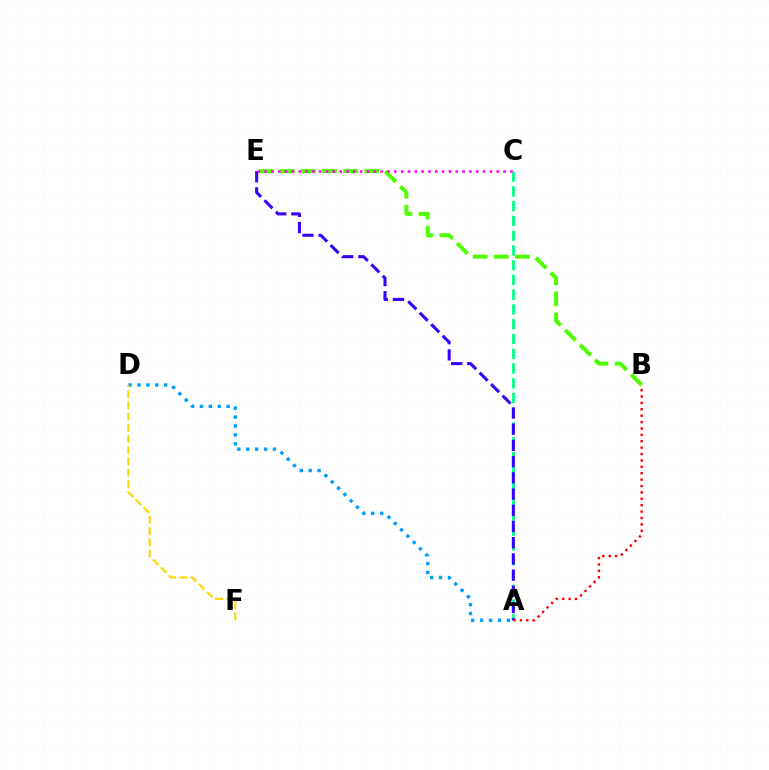{('A', 'C'): [{'color': '#00ff86', 'line_style': 'dashed', 'thickness': 2.0}], ('A', 'E'): [{'color': '#3700ff', 'line_style': 'dashed', 'thickness': 2.2}], ('A', 'D'): [{'color': '#009eff', 'line_style': 'dotted', 'thickness': 2.42}], ('D', 'F'): [{'color': '#ffd500', 'line_style': 'dashed', 'thickness': 1.52}], ('B', 'E'): [{'color': '#4fff00', 'line_style': 'dashed', 'thickness': 2.87}], ('A', 'B'): [{'color': '#ff0000', 'line_style': 'dotted', 'thickness': 1.74}], ('C', 'E'): [{'color': '#ff00ed', 'line_style': 'dotted', 'thickness': 1.85}]}